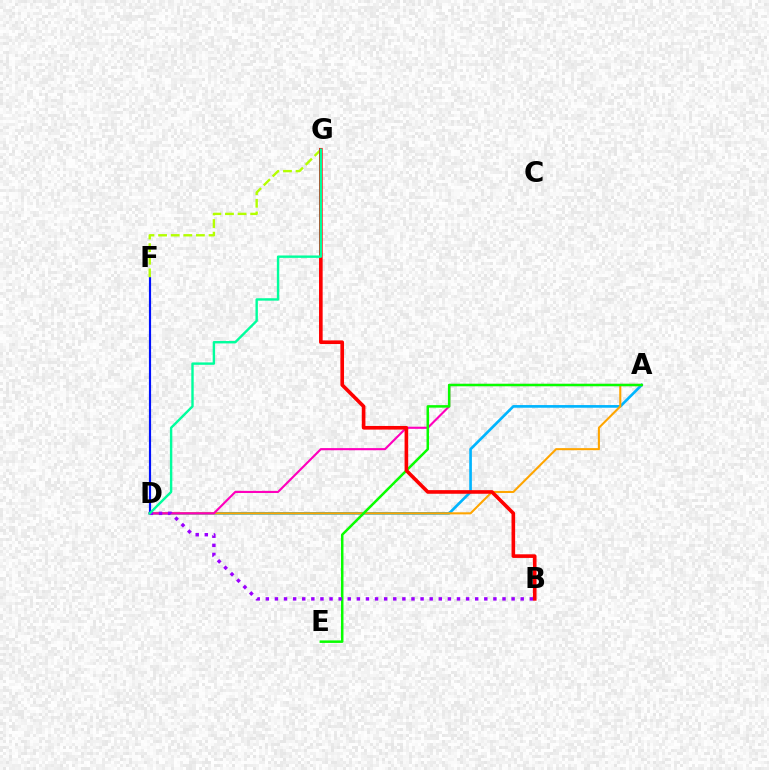{('D', 'F'): [{'color': '#0010ff', 'line_style': 'solid', 'thickness': 1.56}], ('A', 'D'): [{'color': '#00b5ff', 'line_style': 'solid', 'thickness': 1.92}, {'color': '#ffa500', 'line_style': 'solid', 'thickness': 1.5}, {'color': '#ff00bd', 'line_style': 'solid', 'thickness': 1.53}], ('F', 'G'): [{'color': '#b3ff00', 'line_style': 'dashed', 'thickness': 1.71}], ('A', 'E'): [{'color': '#08ff00', 'line_style': 'solid', 'thickness': 1.8}], ('B', 'G'): [{'color': '#ff0000', 'line_style': 'solid', 'thickness': 2.61}], ('B', 'D'): [{'color': '#9b00ff', 'line_style': 'dotted', 'thickness': 2.47}], ('D', 'G'): [{'color': '#00ff9d', 'line_style': 'solid', 'thickness': 1.73}]}